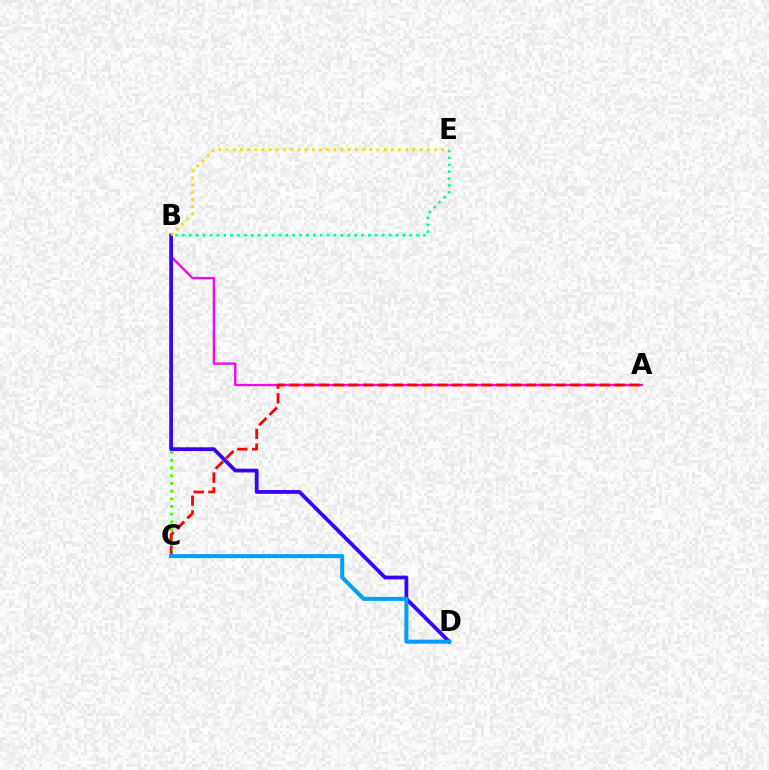{('A', 'B'): [{'color': '#ff00ed', 'line_style': 'solid', 'thickness': 1.68}], ('B', 'C'): [{'color': '#4fff00', 'line_style': 'dotted', 'thickness': 2.09}], ('B', 'E'): [{'color': '#00ff86', 'line_style': 'dotted', 'thickness': 1.87}, {'color': '#ffd500', 'line_style': 'dotted', 'thickness': 1.95}], ('A', 'C'): [{'color': '#ff0000', 'line_style': 'dashed', 'thickness': 2.01}], ('B', 'D'): [{'color': '#3700ff', 'line_style': 'solid', 'thickness': 2.71}], ('C', 'D'): [{'color': '#009eff', 'line_style': 'solid', 'thickness': 2.89}]}